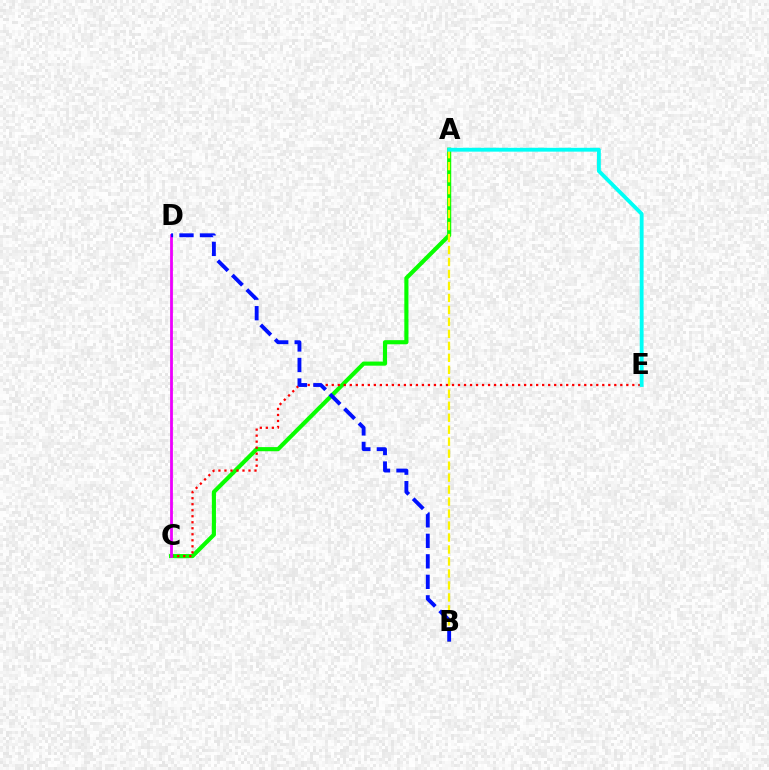{('A', 'C'): [{'color': '#08ff00', 'line_style': 'solid', 'thickness': 2.98}], ('A', 'B'): [{'color': '#fcf500', 'line_style': 'dashed', 'thickness': 1.63}], ('C', 'E'): [{'color': '#ff0000', 'line_style': 'dotted', 'thickness': 1.63}], ('C', 'D'): [{'color': '#ee00ff', 'line_style': 'solid', 'thickness': 2.02}], ('B', 'D'): [{'color': '#0010ff', 'line_style': 'dashed', 'thickness': 2.79}], ('A', 'E'): [{'color': '#00fff6', 'line_style': 'solid', 'thickness': 2.77}]}